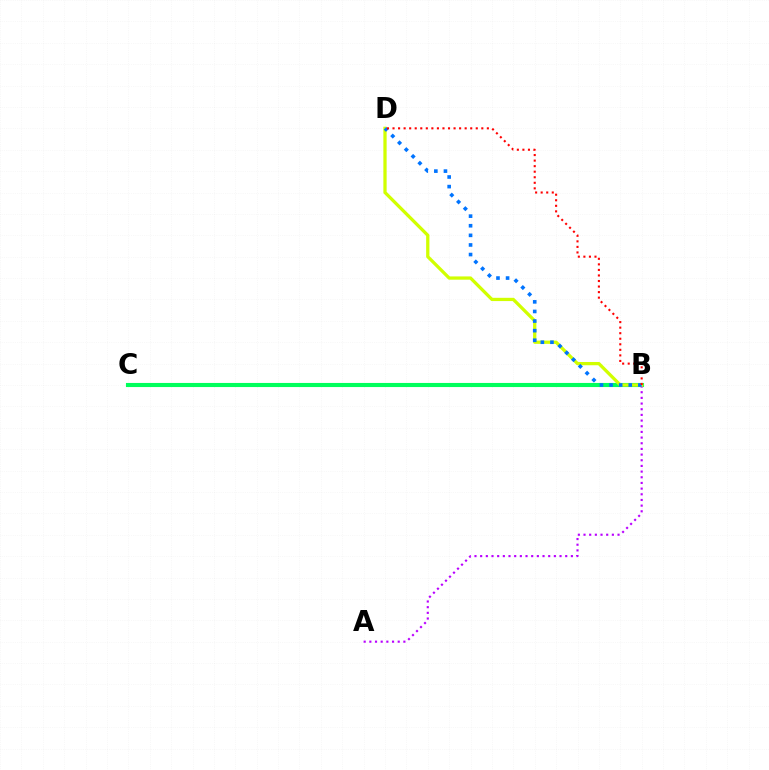{('B', 'C'): [{'color': '#00ff5c', 'line_style': 'solid', 'thickness': 2.95}], ('A', 'B'): [{'color': '#b900ff', 'line_style': 'dotted', 'thickness': 1.54}], ('B', 'D'): [{'color': '#d1ff00', 'line_style': 'solid', 'thickness': 2.35}, {'color': '#0074ff', 'line_style': 'dotted', 'thickness': 2.61}, {'color': '#ff0000', 'line_style': 'dotted', 'thickness': 1.51}]}